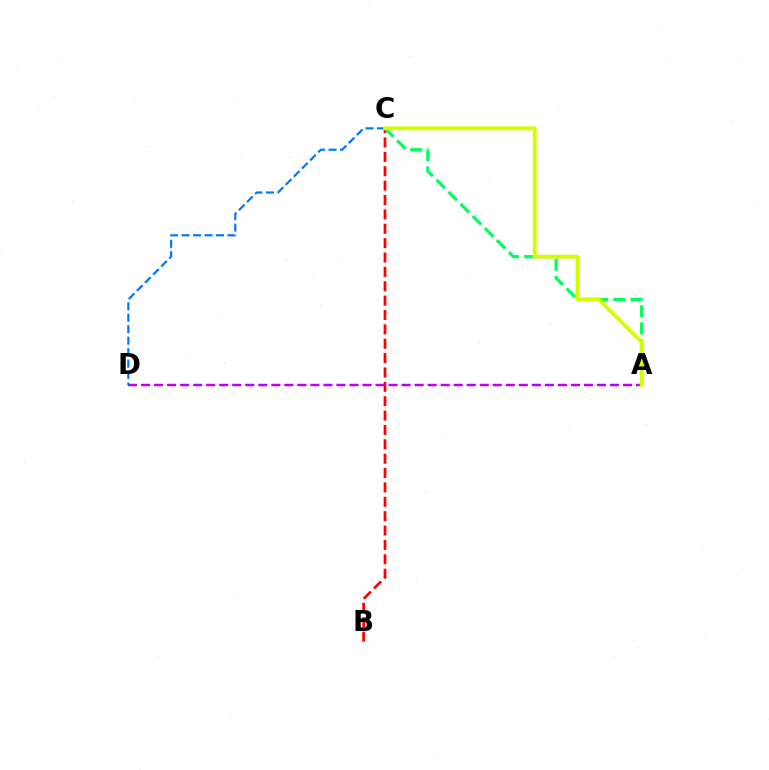{('B', 'C'): [{'color': '#ff0000', 'line_style': 'dashed', 'thickness': 1.95}], ('A', 'C'): [{'color': '#00ff5c', 'line_style': 'dashed', 'thickness': 2.32}, {'color': '#d1ff00', 'line_style': 'solid', 'thickness': 2.78}], ('A', 'D'): [{'color': '#b900ff', 'line_style': 'dashed', 'thickness': 1.77}], ('C', 'D'): [{'color': '#0074ff', 'line_style': 'dashed', 'thickness': 1.56}]}